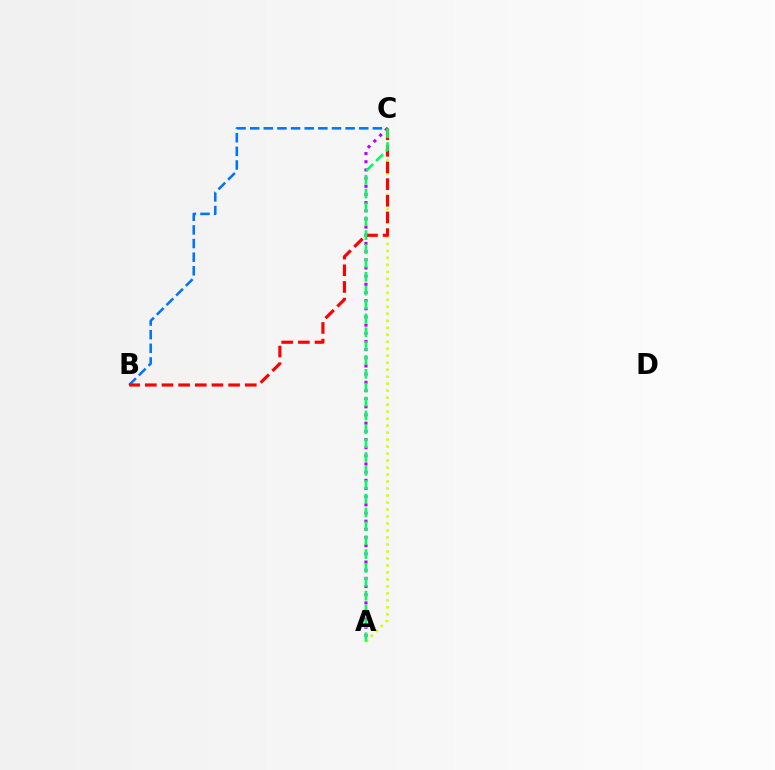{('A', 'C'): [{'color': '#b900ff', 'line_style': 'dotted', 'thickness': 2.22}, {'color': '#d1ff00', 'line_style': 'dotted', 'thickness': 1.9}, {'color': '#00ff5c', 'line_style': 'dashed', 'thickness': 1.88}], ('B', 'C'): [{'color': '#0074ff', 'line_style': 'dashed', 'thickness': 1.85}, {'color': '#ff0000', 'line_style': 'dashed', 'thickness': 2.26}]}